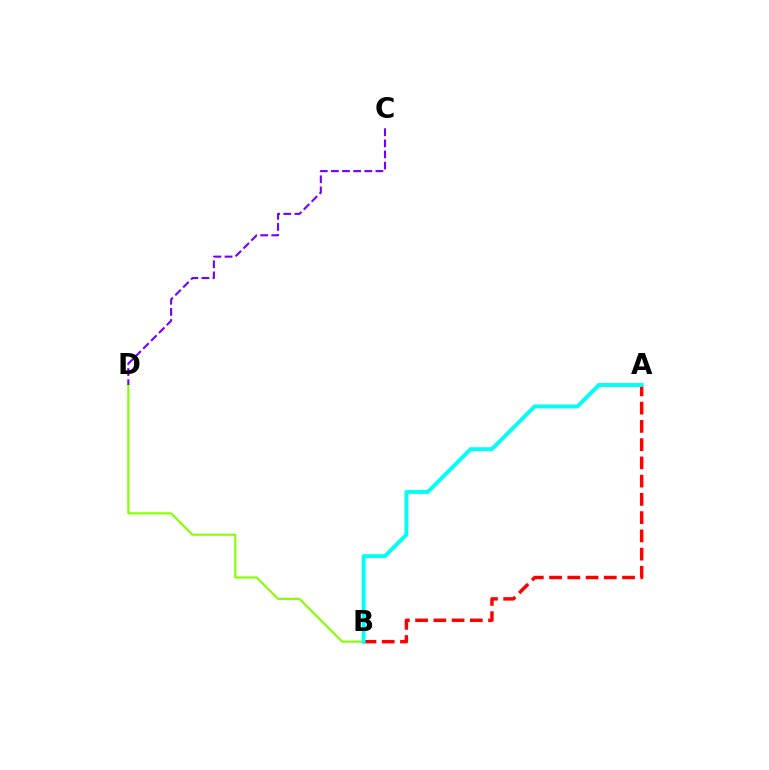{('B', 'D'): [{'color': '#84ff00', 'line_style': 'solid', 'thickness': 1.51}], ('A', 'B'): [{'color': '#ff0000', 'line_style': 'dashed', 'thickness': 2.48}, {'color': '#00fff6', 'line_style': 'solid', 'thickness': 2.81}], ('C', 'D'): [{'color': '#7200ff', 'line_style': 'dashed', 'thickness': 1.51}]}